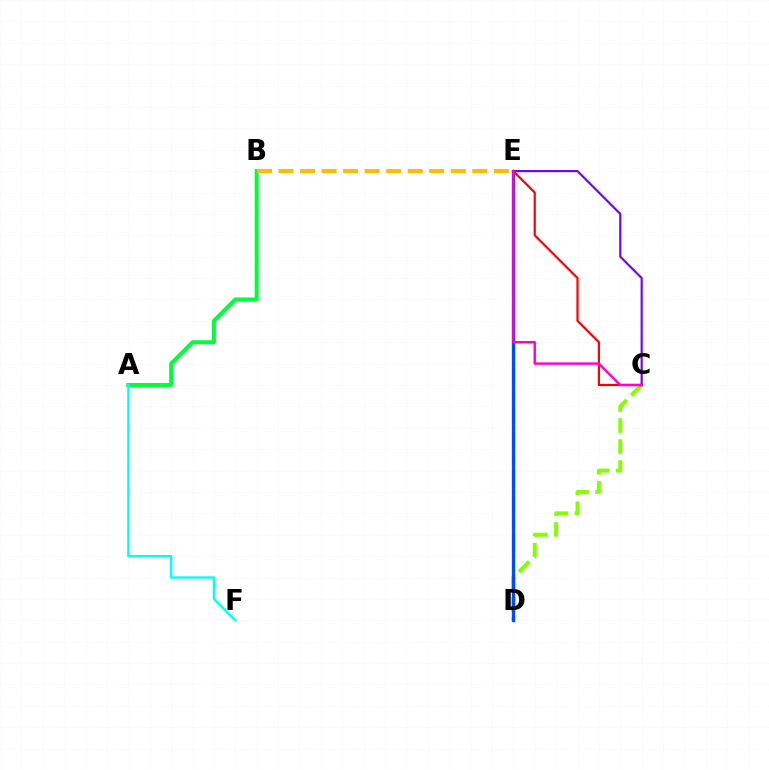{('C', 'D'): [{'color': '#84ff00', 'line_style': 'dashed', 'thickness': 2.86}], ('D', 'E'): [{'color': '#004bff', 'line_style': 'solid', 'thickness': 2.4}], ('A', 'B'): [{'color': '#00ff39', 'line_style': 'solid', 'thickness': 2.87}], ('B', 'E'): [{'color': '#ffbd00', 'line_style': 'dashed', 'thickness': 2.92}], ('C', 'E'): [{'color': '#7200ff', 'line_style': 'solid', 'thickness': 1.55}, {'color': '#ff0000', 'line_style': 'solid', 'thickness': 1.58}, {'color': '#ff00cf', 'line_style': 'solid', 'thickness': 1.74}], ('A', 'F'): [{'color': '#00fff6', 'line_style': 'solid', 'thickness': 1.66}]}